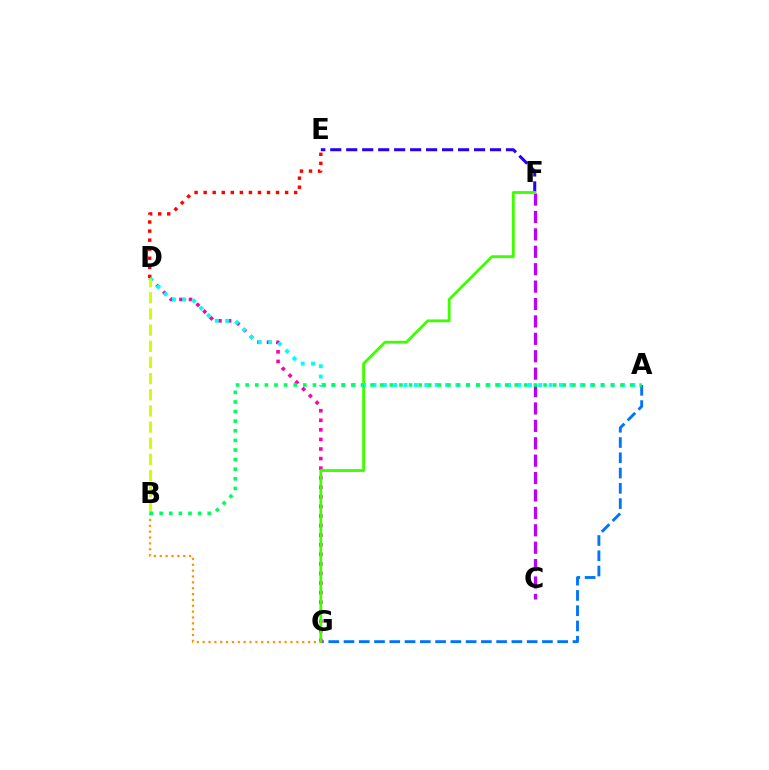{('A', 'G'): [{'color': '#0074ff', 'line_style': 'dashed', 'thickness': 2.07}], ('E', 'F'): [{'color': '#2500ff', 'line_style': 'dashed', 'thickness': 2.17}], ('C', 'F'): [{'color': '#b900ff', 'line_style': 'dashed', 'thickness': 2.36}], ('D', 'G'): [{'color': '#ff00ac', 'line_style': 'dotted', 'thickness': 2.6}], ('F', 'G'): [{'color': '#3dff00', 'line_style': 'solid', 'thickness': 2.03}], ('D', 'E'): [{'color': '#ff0000', 'line_style': 'dotted', 'thickness': 2.46}], ('A', 'D'): [{'color': '#00fff6', 'line_style': 'dotted', 'thickness': 2.81}], ('B', 'G'): [{'color': '#ff9400', 'line_style': 'dotted', 'thickness': 1.59}], ('B', 'D'): [{'color': '#d1ff00', 'line_style': 'dashed', 'thickness': 2.19}], ('A', 'B'): [{'color': '#00ff5c', 'line_style': 'dotted', 'thickness': 2.61}]}